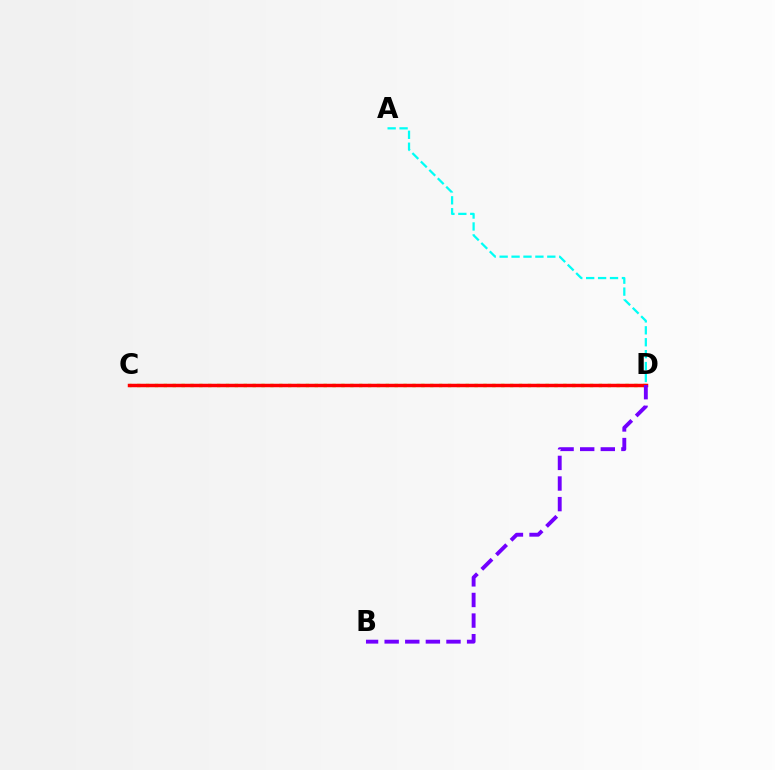{('C', 'D'): [{'color': '#84ff00', 'line_style': 'dotted', 'thickness': 2.41}, {'color': '#ff0000', 'line_style': 'solid', 'thickness': 2.5}], ('A', 'D'): [{'color': '#00fff6', 'line_style': 'dashed', 'thickness': 1.62}], ('B', 'D'): [{'color': '#7200ff', 'line_style': 'dashed', 'thickness': 2.8}]}